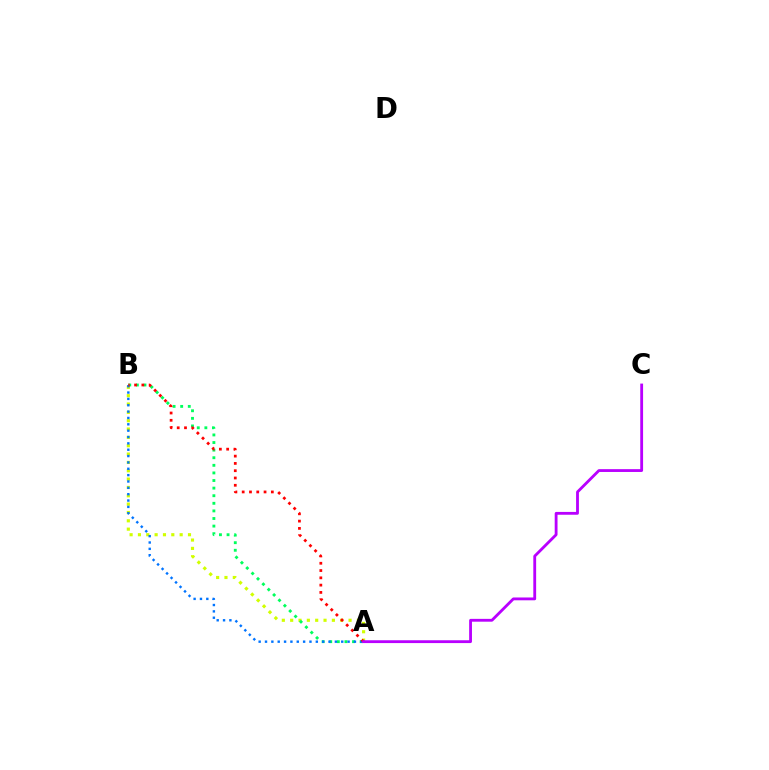{('A', 'B'): [{'color': '#d1ff00', 'line_style': 'dotted', 'thickness': 2.27}, {'color': '#00ff5c', 'line_style': 'dotted', 'thickness': 2.06}, {'color': '#0074ff', 'line_style': 'dotted', 'thickness': 1.73}, {'color': '#ff0000', 'line_style': 'dotted', 'thickness': 1.98}], ('A', 'C'): [{'color': '#b900ff', 'line_style': 'solid', 'thickness': 2.03}]}